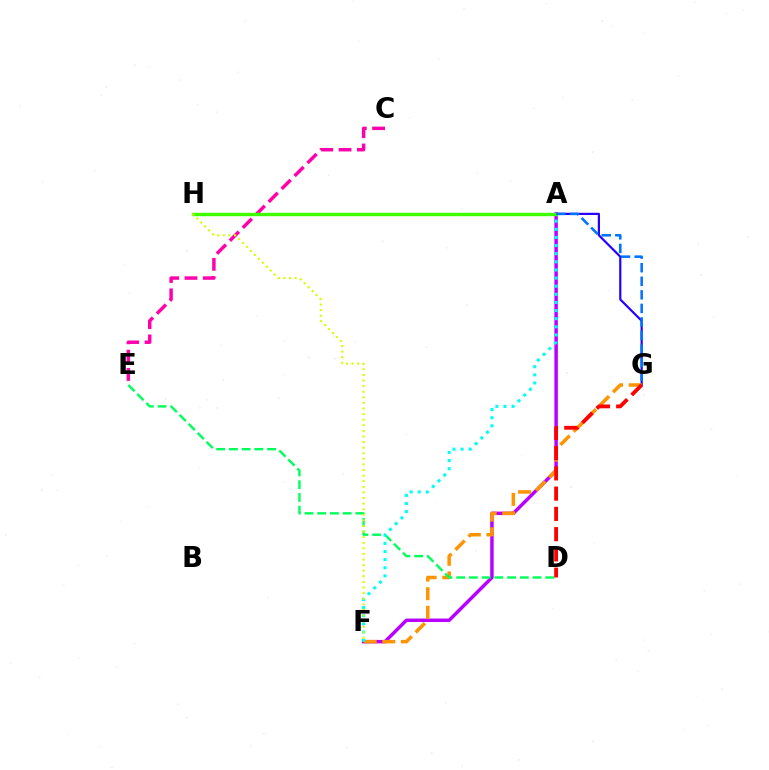{('A', 'G'): [{'color': '#2500ff', 'line_style': 'solid', 'thickness': 1.58}, {'color': '#0074ff', 'line_style': 'dashed', 'thickness': 1.84}], ('C', 'E'): [{'color': '#ff00ac', 'line_style': 'dashed', 'thickness': 2.49}], ('A', 'F'): [{'color': '#b900ff', 'line_style': 'solid', 'thickness': 2.5}, {'color': '#00fff6', 'line_style': 'dotted', 'thickness': 2.21}], ('F', 'G'): [{'color': '#ff9400', 'line_style': 'dashed', 'thickness': 2.53}], ('D', 'E'): [{'color': '#00ff5c', 'line_style': 'dashed', 'thickness': 1.73}], ('A', 'H'): [{'color': '#3dff00', 'line_style': 'solid', 'thickness': 2.43}], ('D', 'G'): [{'color': '#ff0000', 'line_style': 'dashed', 'thickness': 2.75}], ('F', 'H'): [{'color': '#d1ff00', 'line_style': 'dotted', 'thickness': 1.52}]}